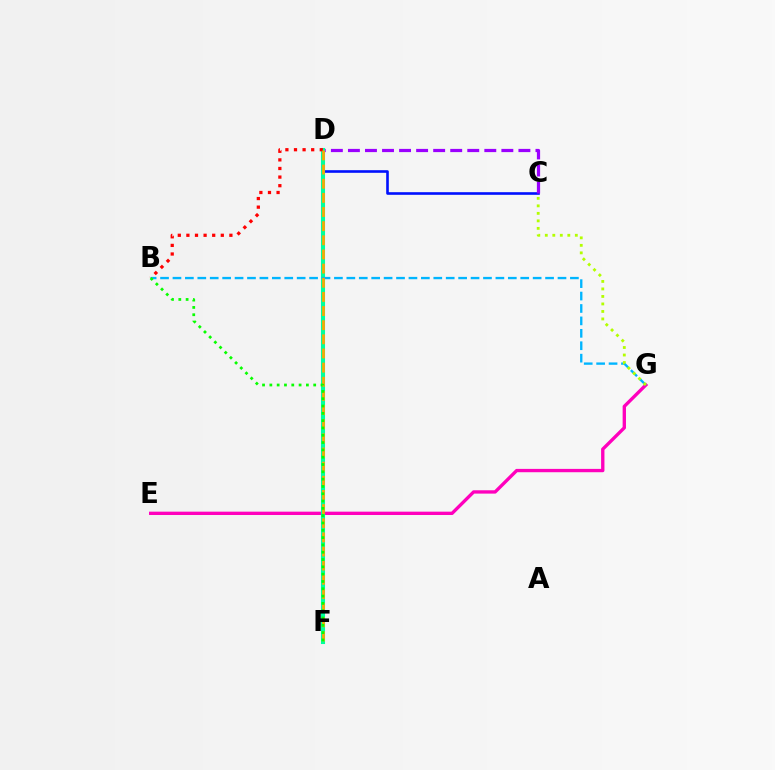{('C', 'D'): [{'color': '#0010ff', 'line_style': 'solid', 'thickness': 1.88}, {'color': '#9b00ff', 'line_style': 'dashed', 'thickness': 2.32}], ('E', 'G'): [{'color': '#ff00bd', 'line_style': 'solid', 'thickness': 2.41}], ('D', 'F'): [{'color': '#00ff9d', 'line_style': 'solid', 'thickness': 2.93}, {'color': '#ffa500', 'line_style': 'dashed', 'thickness': 1.92}], ('B', 'D'): [{'color': '#ff0000', 'line_style': 'dotted', 'thickness': 2.34}], ('B', 'G'): [{'color': '#00b5ff', 'line_style': 'dashed', 'thickness': 1.69}], ('B', 'F'): [{'color': '#08ff00', 'line_style': 'dotted', 'thickness': 1.99}], ('C', 'G'): [{'color': '#b3ff00', 'line_style': 'dotted', 'thickness': 2.04}]}